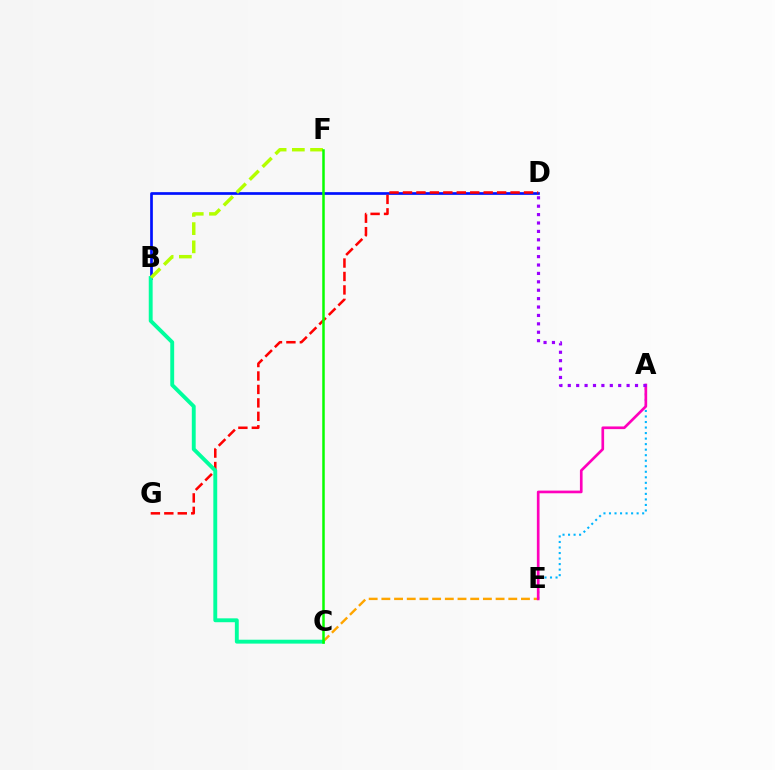{('B', 'D'): [{'color': '#0010ff', 'line_style': 'solid', 'thickness': 1.94}], ('C', 'E'): [{'color': '#ffa500', 'line_style': 'dashed', 'thickness': 1.72}], ('A', 'E'): [{'color': '#00b5ff', 'line_style': 'dotted', 'thickness': 1.5}, {'color': '#ff00bd', 'line_style': 'solid', 'thickness': 1.93}], ('D', 'G'): [{'color': '#ff0000', 'line_style': 'dashed', 'thickness': 1.83}], ('B', 'C'): [{'color': '#00ff9d', 'line_style': 'solid', 'thickness': 2.8}], ('B', 'F'): [{'color': '#b3ff00', 'line_style': 'dashed', 'thickness': 2.48}], ('C', 'F'): [{'color': '#08ff00', 'line_style': 'solid', 'thickness': 1.8}], ('A', 'D'): [{'color': '#9b00ff', 'line_style': 'dotted', 'thickness': 2.28}]}